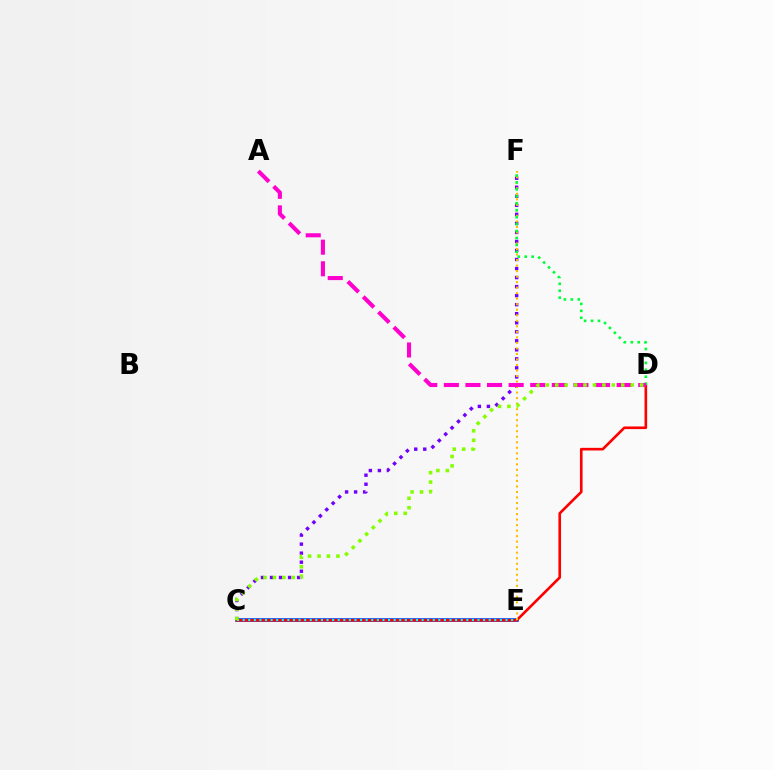{('C', 'F'): [{'color': '#7200ff', 'line_style': 'dotted', 'thickness': 2.45}], ('C', 'E'): [{'color': '#004bff', 'line_style': 'solid', 'thickness': 2.63}, {'color': '#00fff6', 'line_style': 'dotted', 'thickness': 1.52}], ('C', 'D'): [{'color': '#ff0000', 'line_style': 'solid', 'thickness': 1.9}, {'color': '#84ff00', 'line_style': 'dotted', 'thickness': 2.56}], ('E', 'F'): [{'color': '#ffbd00', 'line_style': 'dotted', 'thickness': 1.5}], ('D', 'F'): [{'color': '#00ff39', 'line_style': 'dotted', 'thickness': 1.88}], ('A', 'D'): [{'color': '#ff00cf', 'line_style': 'dashed', 'thickness': 2.93}]}